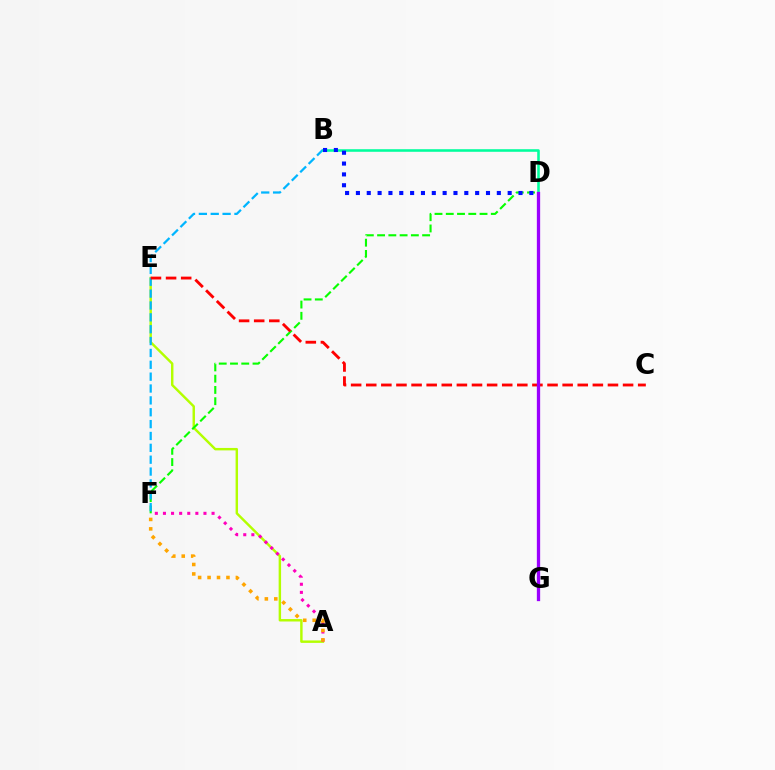{('A', 'E'): [{'color': '#b3ff00', 'line_style': 'solid', 'thickness': 1.76}], ('D', 'F'): [{'color': '#08ff00', 'line_style': 'dashed', 'thickness': 1.53}], ('B', 'F'): [{'color': '#00b5ff', 'line_style': 'dashed', 'thickness': 1.61}], ('A', 'F'): [{'color': '#ff00bd', 'line_style': 'dotted', 'thickness': 2.2}, {'color': '#ffa500', 'line_style': 'dotted', 'thickness': 2.57}], ('C', 'E'): [{'color': '#ff0000', 'line_style': 'dashed', 'thickness': 2.05}], ('B', 'D'): [{'color': '#00ff9d', 'line_style': 'solid', 'thickness': 1.85}, {'color': '#0010ff', 'line_style': 'dotted', 'thickness': 2.95}], ('D', 'G'): [{'color': '#9b00ff', 'line_style': 'solid', 'thickness': 2.37}]}